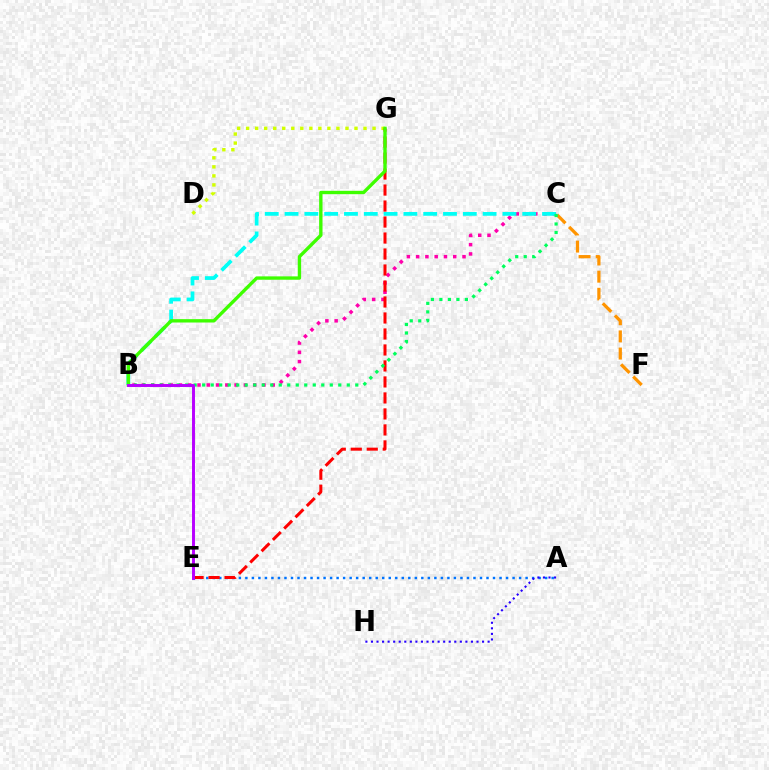{('D', 'G'): [{'color': '#d1ff00', 'line_style': 'dotted', 'thickness': 2.45}], ('B', 'C'): [{'color': '#ff00ac', 'line_style': 'dotted', 'thickness': 2.52}, {'color': '#00fff6', 'line_style': 'dashed', 'thickness': 2.69}, {'color': '#00ff5c', 'line_style': 'dotted', 'thickness': 2.31}], ('C', 'F'): [{'color': '#ff9400', 'line_style': 'dashed', 'thickness': 2.33}], ('A', 'E'): [{'color': '#0074ff', 'line_style': 'dotted', 'thickness': 1.77}], ('E', 'G'): [{'color': '#ff0000', 'line_style': 'dashed', 'thickness': 2.17}], ('A', 'H'): [{'color': '#2500ff', 'line_style': 'dotted', 'thickness': 1.51}], ('B', 'G'): [{'color': '#3dff00', 'line_style': 'solid', 'thickness': 2.42}], ('B', 'E'): [{'color': '#b900ff', 'line_style': 'solid', 'thickness': 2.12}]}